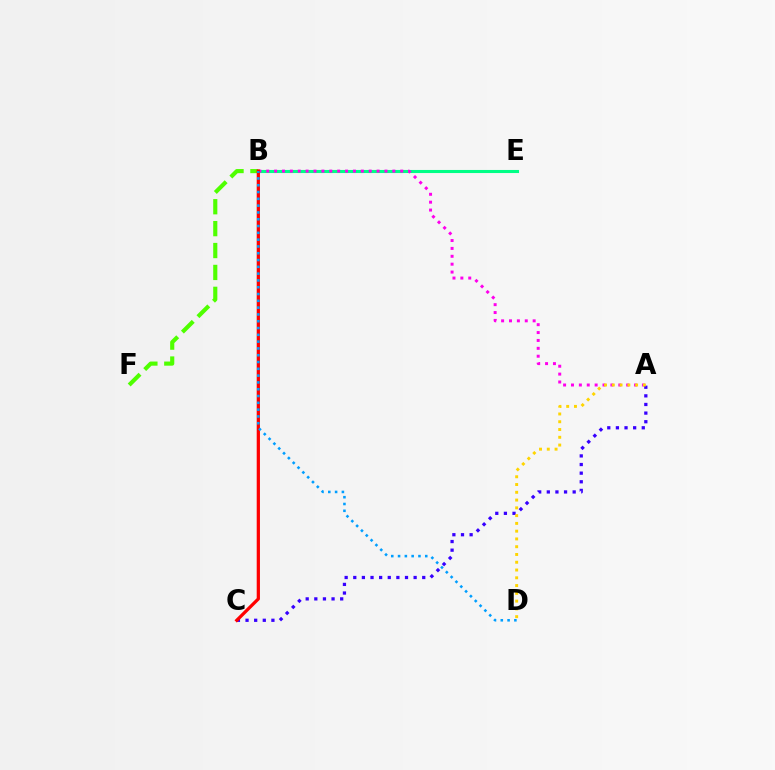{('B', 'E'): [{'color': '#00ff86', 'line_style': 'solid', 'thickness': 2.22}], ('A', 'B'): [{'color': '#ff00ed', 'line_style': 'dotted', 'thickness': 2.14}], ('B', 'F'): [{'color': '#4fff00', 'line_style': 'dashed', 'thickness': 2.98}], ('A', 'C'): [{'color': '#3700ff', 'line_style': 'dotted', 'thickness': 2.34}], ('B', 'C'): [{'color': '#ff0000', 'line_style': 'solid', 'thickness': 2.34}], ('B', 'D'): [{'color': '#009eff', 'line_style': 'dotted', 'thickness': 1.85}], ('A', 'D'): [{'color': '#ffd500', 'line_style': 'dotted', 'thickness': 2.11}]}